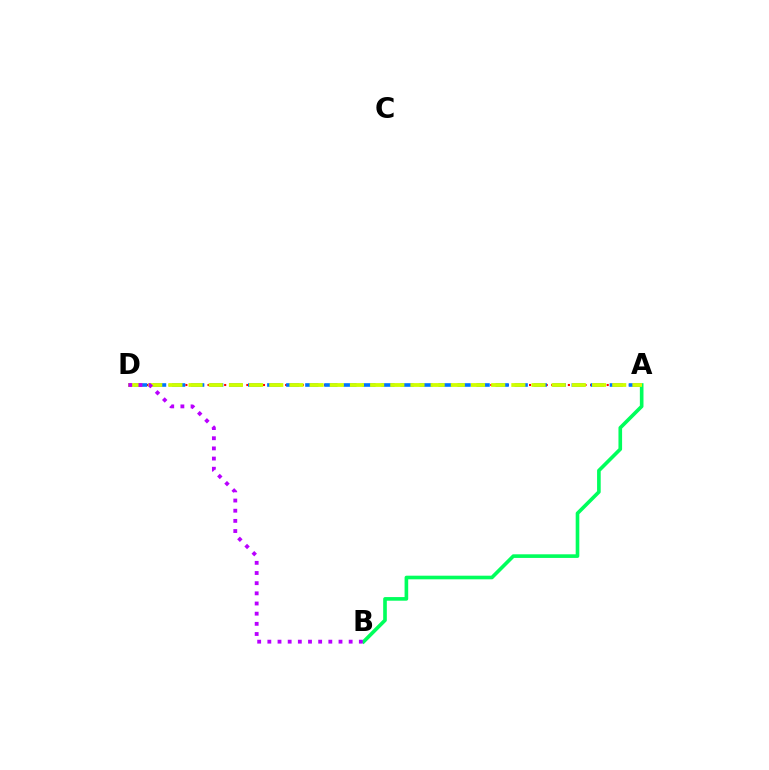{('A', 'D'): [{'color': '#ff0000', 'line_style': 'dotted', 'thickness': 1.51}, {'color': '#0074ff', 'line_style': 'dashed', 'thickness': 2.59}, {'color': '#d1ff00', 'line_style': 'dashed', 'thickness': 2.74}], ('A', 'B'): [{'color': '#00ff5c', 'line_style': 'solid', 'thickness': 2.62}], ('B', 'D'): [{'color': '#b900ff', 'line_style': 'dotted', 'thickness': 2.76}]}